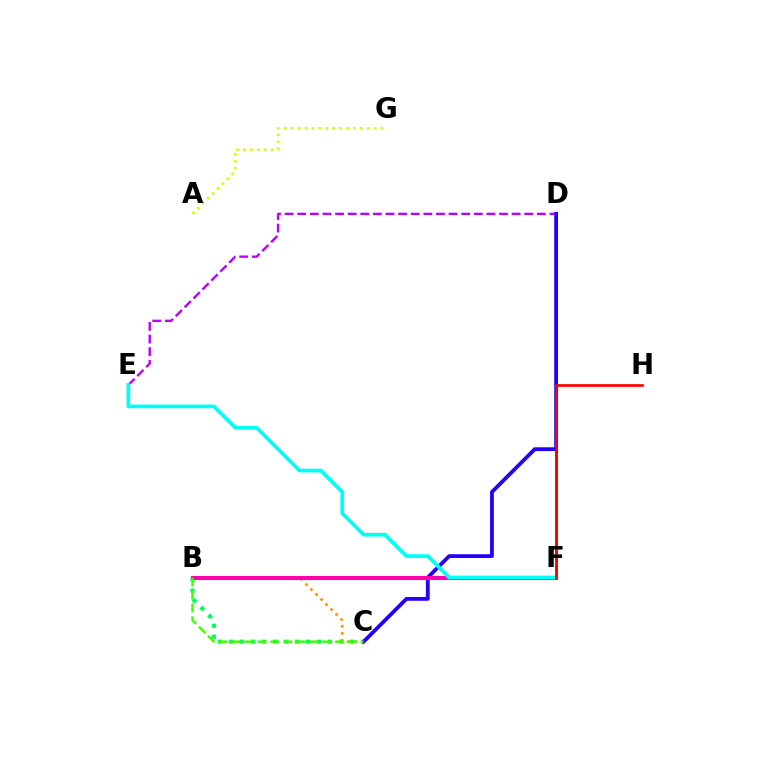{('B', 'C'): [{'color': '#00ff5c', 'line_style': 'dotted', 'thickness': 2.99}, {'color': '#ff9400', 'line_style': 'dotted', 'thickness': 1.92}, {'color': '#3dff00', 'line_style': 'dashed', 'thickness': 1.76}], ('D', 'F'): [{'color': '#0074ff', 'line_style': 'solid', 'thickness': 2.04}], ('D', 'E'): [{'color': '#b900ff', 'line_style': 'dashed', 'thickness': 1.71}], ('C', 'D'): [{'color': '#2500ff', 'line_style': 'solid', 'thickness': 2.74}], ('B', 'F'): [{'color': '#ff00ac', 'line_style': 'solid', 'thickness': 2.92}], ('A', 'G'): [{'color': '#d1ff00', 'line_style': 'dotted', 'thickness': 1.88}], ('E', 'F'): [{'color': '#00fff6', 'line_style': 'solid', 'thickness': 2.69}], ('F', 'H'): [{'color': '#ff0000', 'line_style': 'solid', 'thickness': 1.93}]}